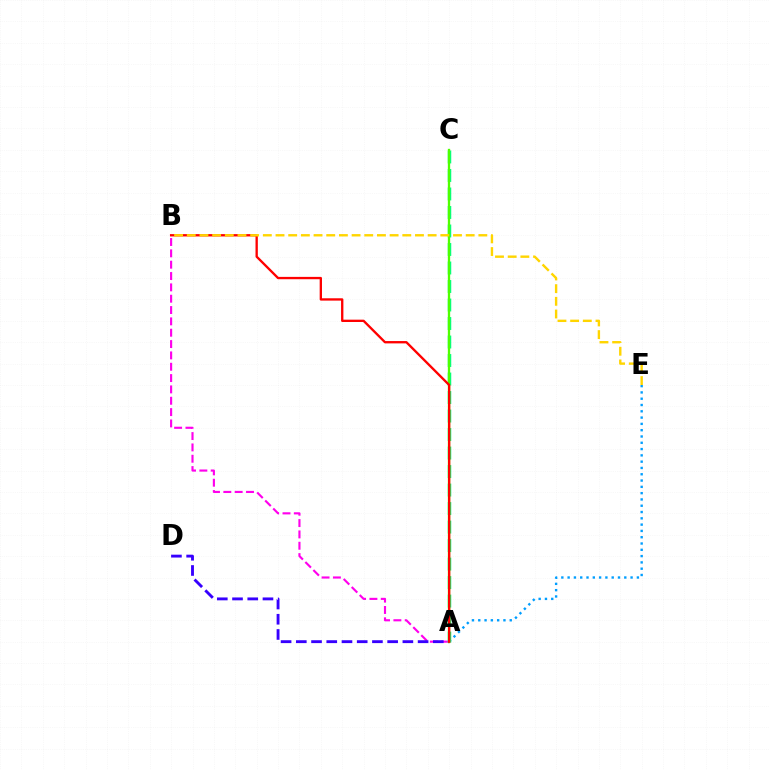{('A', 'E'): [{'color': '#009eff', 'line_style': 'dotted', 'thickness': 1.71}], ('A', 'B'): [{'color': '#ff00ed', 'line_style': 'dashed', 'thickness': 1.54}, {'color': '#ff0000', 'line_style': 'solid', 'thickness': 1.68}], ('A', 'C'): [{'color': '#00ff86', 'line_style': 'dashed', 'thickness': 2.51}, {'color': '#4fff00', 'line_style': 'solid', 'thickness': 1.68}], ('A', 'D'): [{'color': '#3700ff', 'line_style': 'dashed', 'thickness': 2.07}], ('B', 'E'): [{'color': '#ffd500', 'line_style': 'dashed', 'thickness': 1.72}]}